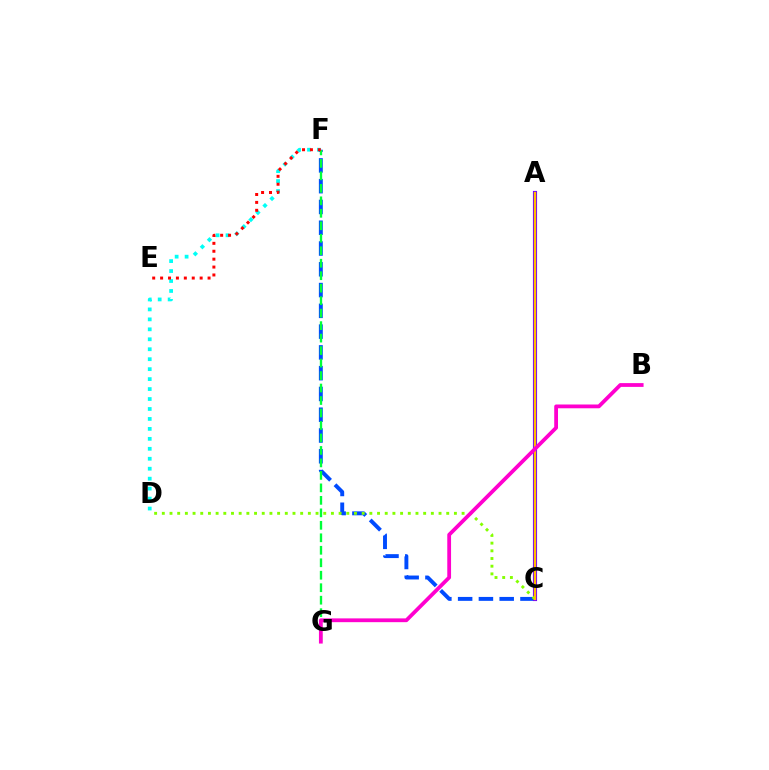{('D', 'F'): [{'color': '#00fff6', 'line_style': 'dotted', 'thickness': 2.71}], ('C', 'F'): [{'color': '#004bff', 'line_style': 'dashed', 'thickness': 2.82}], ('A', 'C'): [{'color': '#7200ff', 'line_style': 'solid', 'thickness': 2.98}, {'color': '#ffbd00', 'line_style': 'solid', 'thickness': 1.64}], ('C', 'D'): [{'color': '#84ff00', 'line_style': 'dotted', 'thickness': 2.09}], ('F', 'G'): [{'color': '#00ff39', 'line_style': 'dashed', 'thickness': 1.7}], ('E', 'F'): [{'color': '#ff0000', 'line_style': 'dotted', 'thickness': 2.15}], ('B', 'G'): [{'color': '#ff00cf', 'line_style': 'solid', 'thickness': 2.72}]}